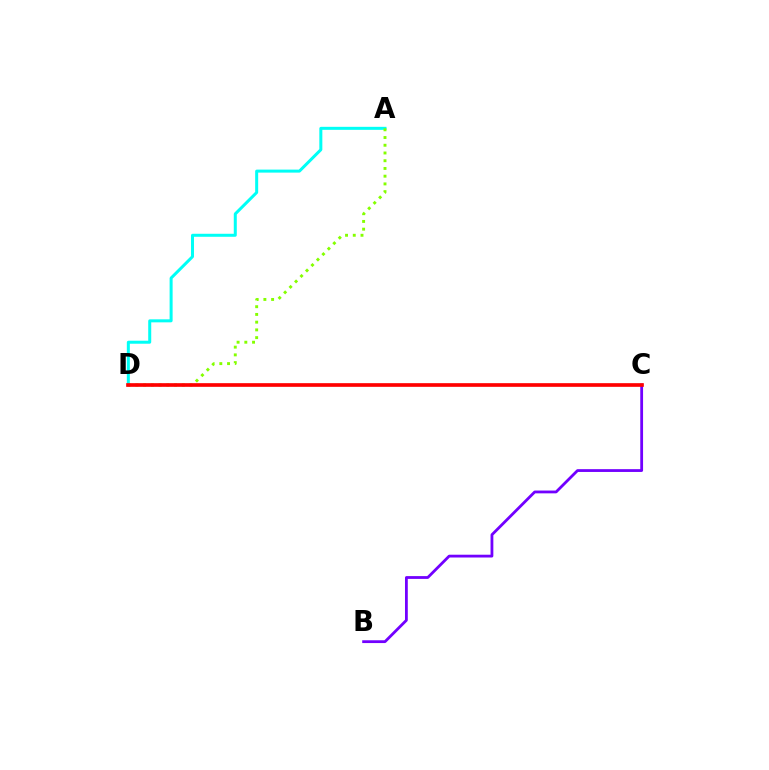{('B', 'C'): [{'color': '#7200ff', 'line_style': 'solid', 'thickness': 2.01}], ('A', 'D'): [{'color': '#00fff6', 'line_style': 'solid', 'thickness': 2.17}, {'color': '#84ff00', 'line_style': 'dotted', 'thickness': 2.1}], ('C', 'D'): [{'color': '#ff0000', 'line_style': 'solid', 'thickness': 2.64}]}